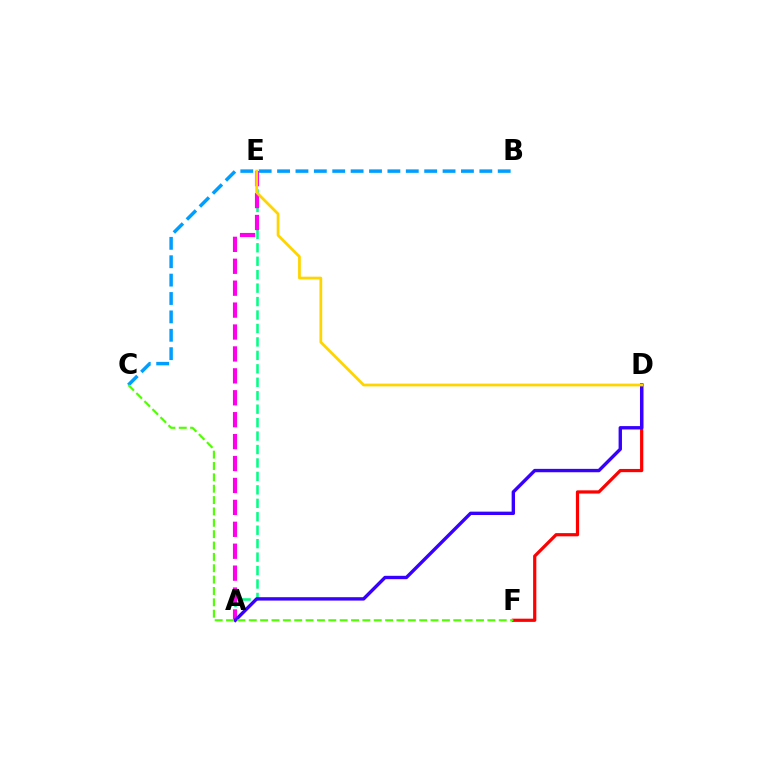{('A', 'E'): [{'color': '#00ff86', 'line_style': 'dashed', 'thickness': 1.83}, {'color': '#ff00ed', 'line_style': 'dashed', 'thickness': 2.98}], ('D', 'F'): [{'color': '#ff0000', 'line_style': 'solid', 'thickness': 2.31}], ('A', 'D'): [{'color': '#3700ff', 'line_style': 'solid', 'thickness': 2.43}], ('B', 'C'): [{'color': '#009eff', 'line_style': 'dashed', 'thickness': 2.5}], ('C', 'F'): [{'color': '#4fff00', 'line_style': 'dashed', 'thickness': 1.54}], ('D', 'E'): [{'color': '#ffd500', 'line_style': 'solid', 'thickness': 1.99}]}